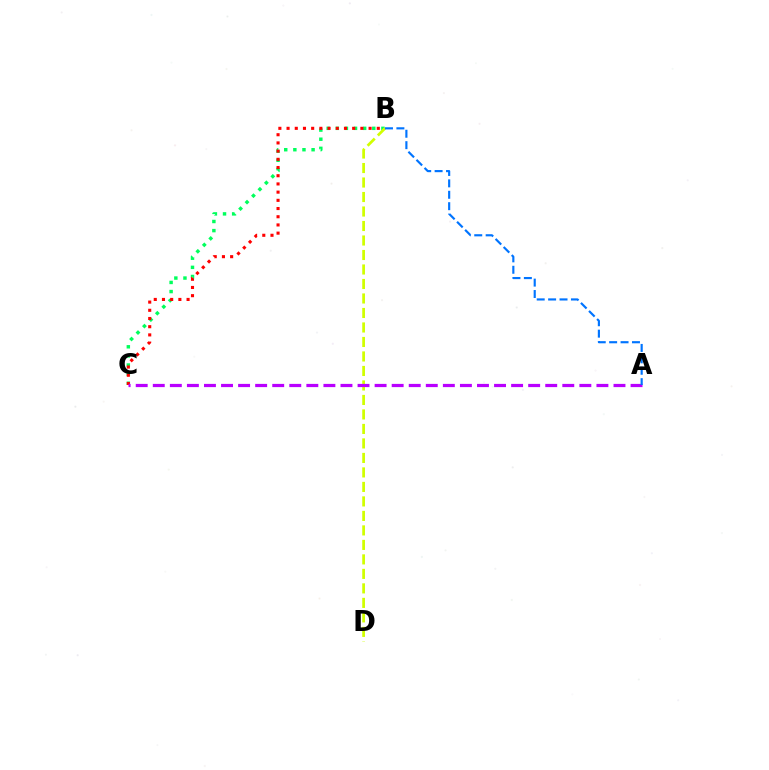{('B', 'C'): [{'color': '#00ff5c', 'line_style': 'dotted', 'thickness': 2.48}, {'color': '#ff0000', 'line_style': 'dotted', 'thickness': 2.23}], ('B', 'D'): [{'color': '#d1ff00', 'line_style': 'dashed', 'thickness': 1.97}], ('A', 'C'): [{'color': '#b900ff', 'line_style': 'dashed', 'thickness': 2.32}], ('A', 'B'): [{'color': '#0074ff', 'line_style': 'dashed', 'thickness': 1.55}]}